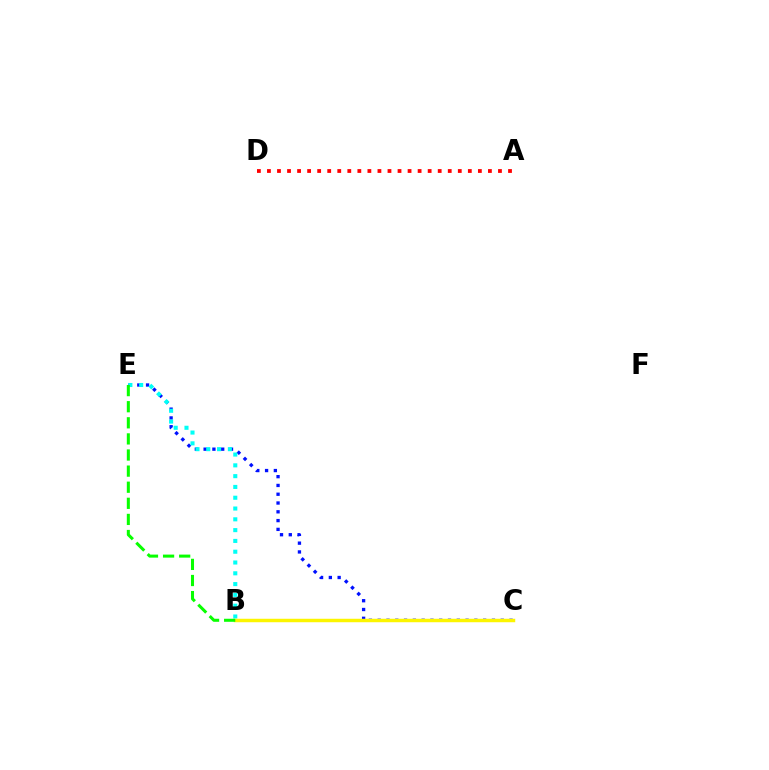{('B', 'C'): [{'color': '#ee00ff', 'line_style': 'solid', 'thickness': 1.85}, {'color': '#fcf500', 'line_style': 'solid', 'thickness': 2.49}], ('A', 'D'): [{'color': '#ff0000', 'line_style': 'dotted', 'thickness': 2.73}], ('C', 'E'): [{'color': '#0010ff', 'line_style': 'dotted', 'thickness': 2.39}], ('B', 'E'): [{'color': '#00fff6', 'line_style': 'dotted', 'thickness': 2.93}, {'color': '#08ff00', 'line_style': 'dashed', 'thickness': 2.19}]}